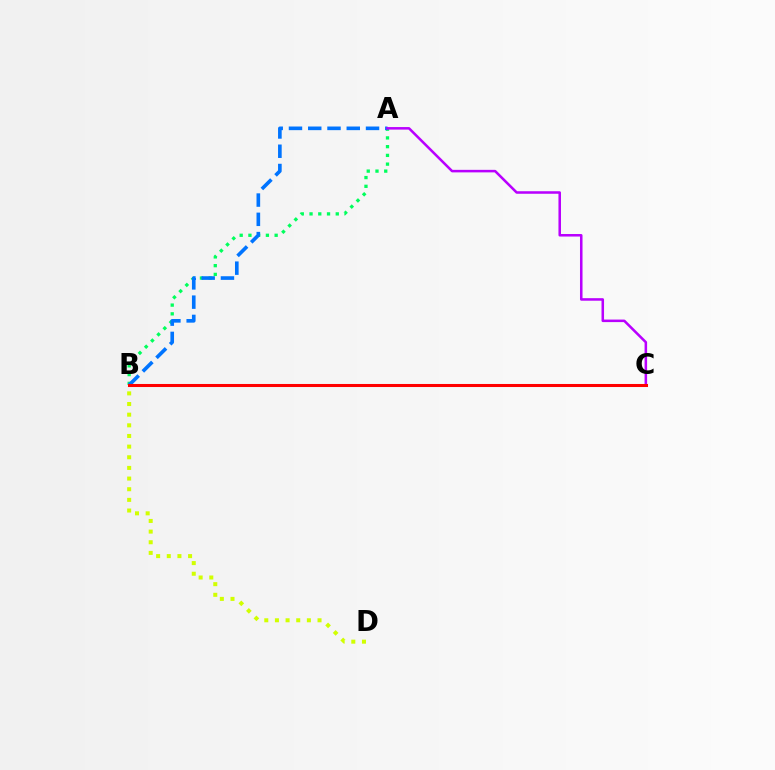{('A', 'B'): [{'color': '#00ff5c', 'line_style': 'dotted', 'thickness': 2.38}, {'color': '#0074ff', 'line_style': 'dashed', 'thickness': 2.62}], ('A', 'C'): [{'color': '#b900ff', 'line_style': 'solid', 'thickness': 1.82}], ('B', 'C'): [{'color': '#ff0000', 'line_style': 'solid', 'thickness': 2.2}], ('B', 'D'): [{'color': '#d1ff00', 'line_style': 'dotted', 'thickness': 2.89}]}